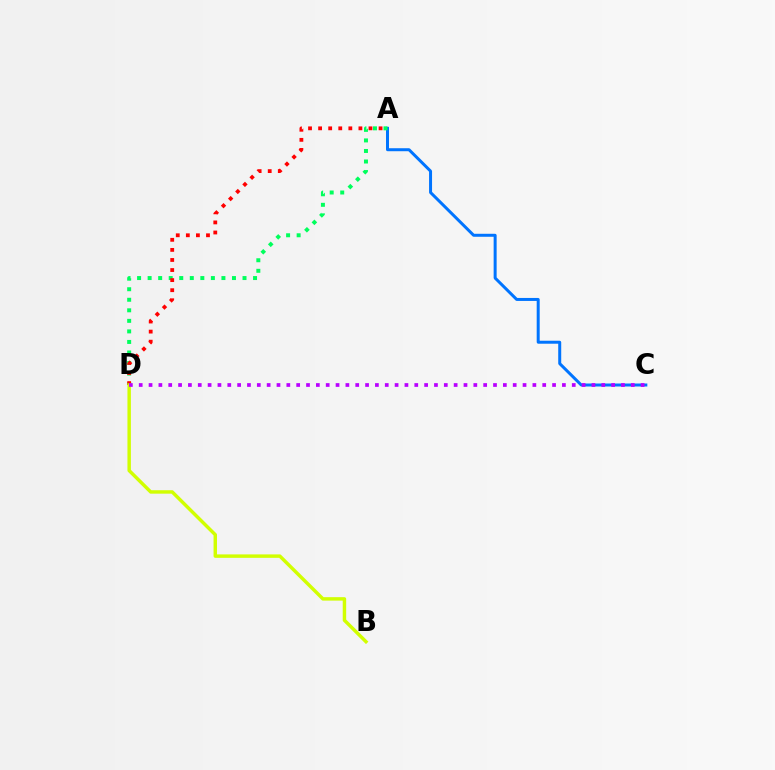{('A', 'C'): [{'color': '#0074ff', 'line_style': 'solid', 'thickness': 2.16}], ('A', 'D'): [{'color': '#00ff5c', 'line_style': 'dotted', 'thickness': 2.86}, {'color': '#ff0000', 'line_style': 'dotted', 'thickness': 2.74}], ('B', 'D'): [{'color': '#d1ff00', 'line_style': 'solid', 'thickness': 2.48}], ('C', 'D'): [{'color': '#b900ff', 'line_style': 'dotted', 'thickness': 2.67}]}